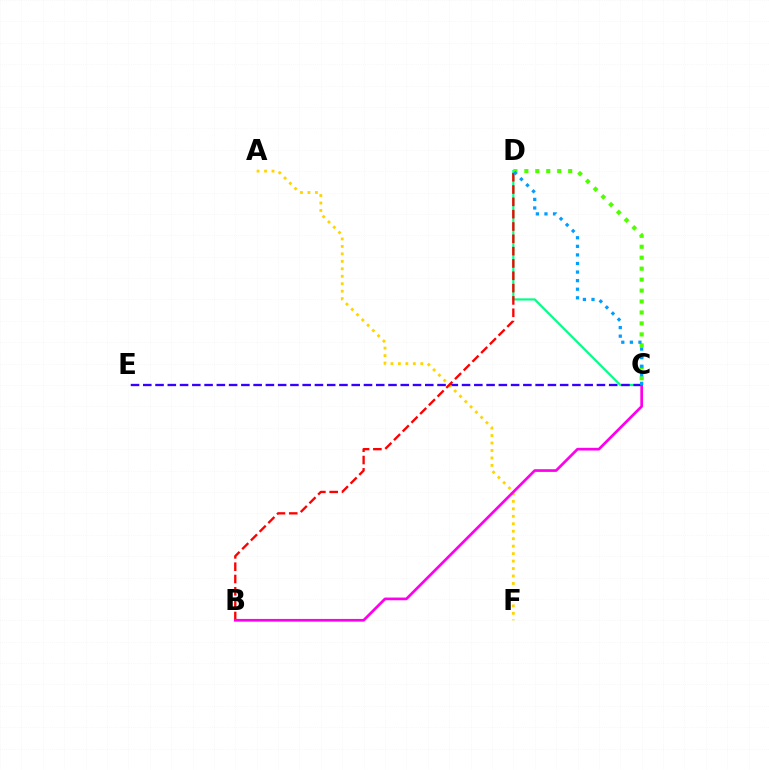{('C', 'D'): [{'color': '#00ff86', 'line_style': 'solid', 'thickness': 1.56}, {'color': '#4fff00', 'line_style': 'dotted', 'thickness': 2.98}, {'color': '#009eff', 'line_style': 'dotted', 'thickness': 2.33}], ('C', 'E'): [{'color': '#3700ff', 'line_style': 'dashed', 'thickness': 1.67}], ('A', 'F'): [{'color': '#ffd500', 'line_style': 'dotted', 'thickness': 2.03}], ('B', 'D'): [{'color': '#ff0000', 'line_style': 'dashed', 'thickness': 1.67}], ('B', 'C'): [{'color': '#ff00ed', 'line_style': 'solid', 'thickness': 1.94}]}